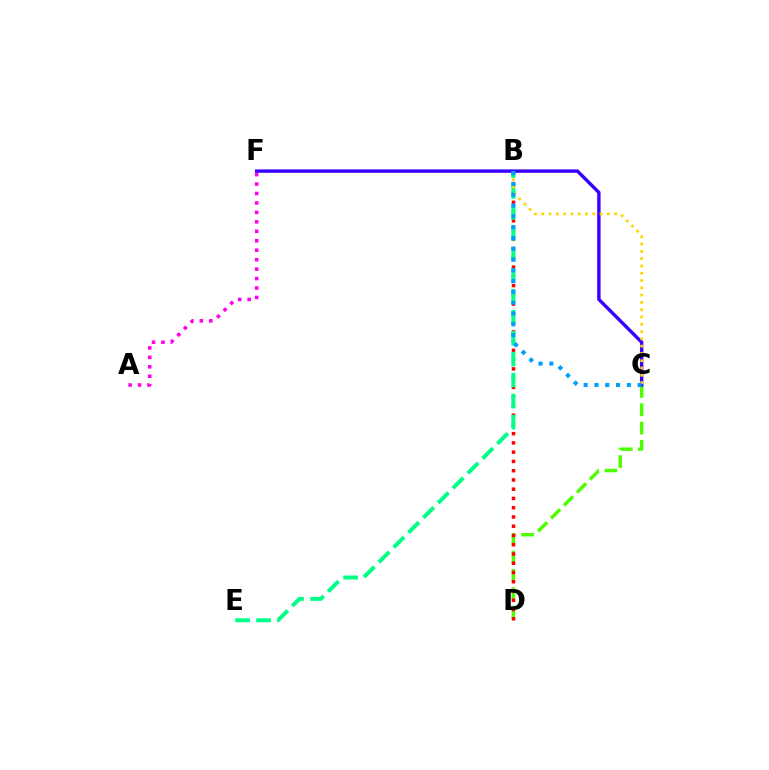{('C', 'D'): [{'color': '#4fff00', 'line_style': 'dashed', 'thickness': 2.49}], ('B', 'D'): [{'color': '#ff0000', 'line_style': 'dotted', 'thickness': 2.51}], ('A', 'F'): [{'color': '#ff00ed', 'line_style': 'dotted', 'thickness': 2.57}], ('B', 'E'): [{'color': '#00ff86', 'line_style': 'dashed', 'thickness': 2.85}], ('C', 'F'): [{'color': '#3700ff', 'line_style': 'solid', 'thickness': 2.45}], ('B', 'C'): [{'color': '#ffd500', 'line_style': 'dotted', 'thickness': 1.98}, {'color': '#009eff', 'line_style': 'dotted', 'thickness': 2.93}]}